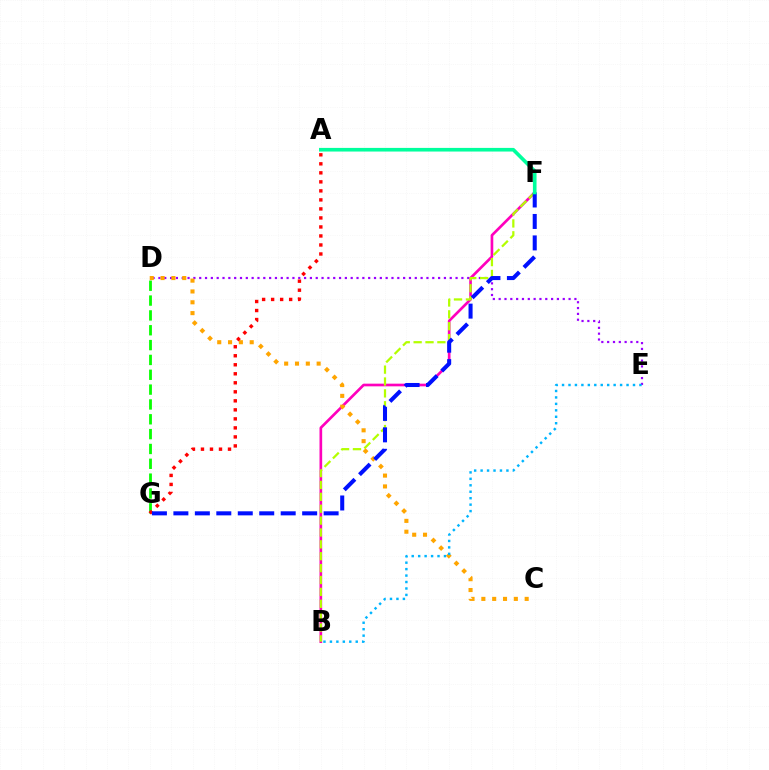{('D', 'E'): [{'color': '#9b00ff', 'line_style': 'dotted', 'thickness': 1.58}], ('D', 'G'): [{'color': '#08ff00', 'line_style': 'dashed', 'thickness': 2.02}], ('B', 'F'): [{'color': '#ff00bd', 'line_style': 'solid', 'thickness': 1.92}, {'color': '#b3ff00', 'line_style': 'dashed', 'thickness': 1.61}], ('C', 'D'): [{'color': '#ffa500', 'line_style': 'dotted', 'thickness': 2.94}], ('A', 'G'): [{'color': '#ff0000', 'line_style': 'dotted', 'thickness': 2.45}], ('B', 'E'): [{'color': '#00b5ff', 'line_style': 'dotted', 'thickness': 1.75}], ('F', 'G'): [{'color': '#0010ff', 'line_style': 'dashed', 'thickness': 2.92}], ('A', 'F'): [{'color': '#00ff9d', 'line_style': 'solid', 'thickness': 2.62}]}